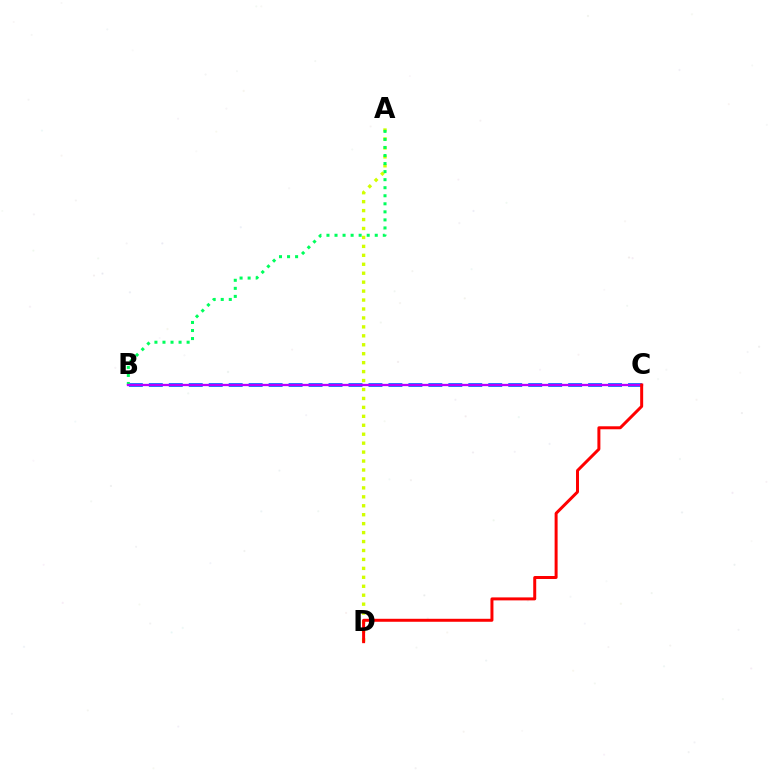{('A', 'D'): [{'color': '#d1ff00', 'line_style': 'dotted', 'thickness': 2.43}], ('B', 'C'): [{'color': '#0074ff', 'line_style': 'dashed', 'thickness': 2.71}, {'color': '#b900ff', 'line_style': 'solid', 'thickness': 1.65}], ('A', 'B'): [{'color': '#00ff5c', 'line_style': 'dotted', 'thickness': 2.19}], ('C', 'D'): [{'color': '#ff0000', 'line_style': 'solid', 'thickness': 2.15}]}